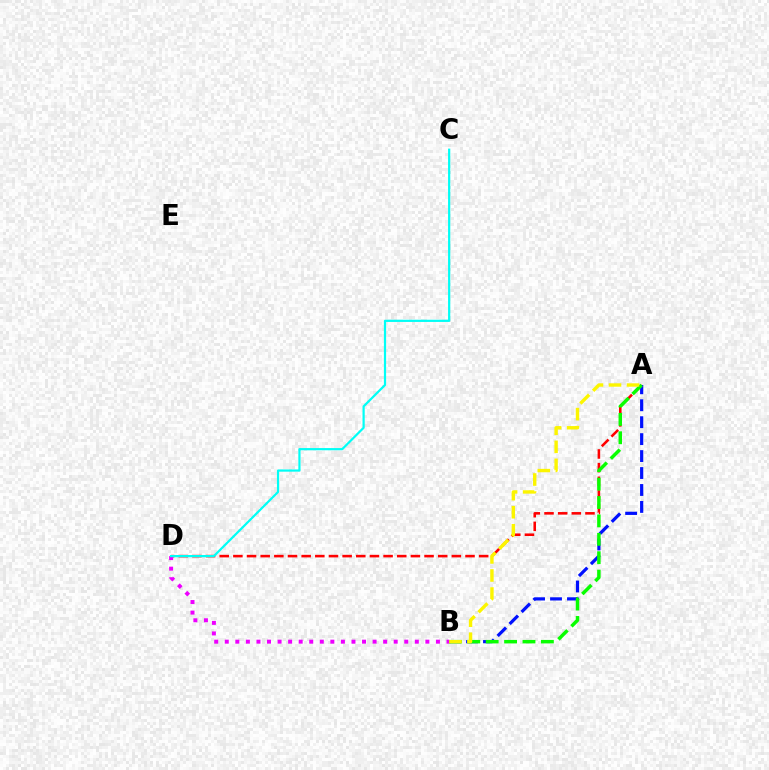{('A', 'D'): [{'color': '#ff0000', 'line_style': 'dashed', 'thickness': 1.86}], ('B', 'D'): [{'color': '#ee00ff', 'line_style': 'dotted', 'thickness': 2.87}], ('A', 'B'): [{'color': '#0010ff', 'line_style': 'dashed', 'thickness': 2.3}, {'color': '#08ff00', 'line_style': 'dashed', 'thickness': 2.5}, {'color': '#fcf500', 'line_style': 'dashed', 'thickness': 2.45}], ('C', 'D'): [{'color': '#00fff6', 'line_style': 'solid', 'thickness': 1.59}]}